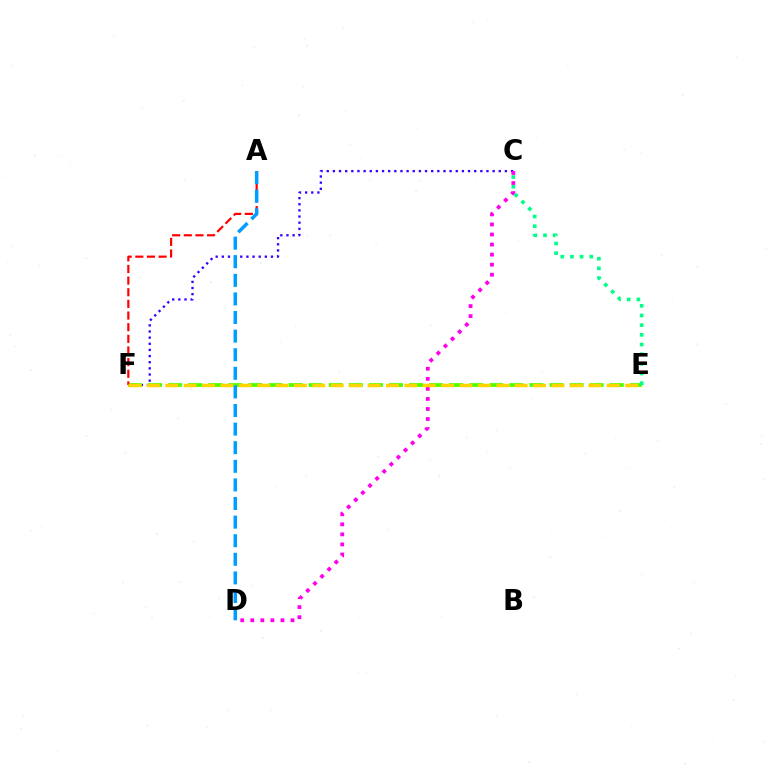{('C', 'F'): [{'color': '#3700ff', 'line_style': 'dotted', 'thickness': 1.67}], ('E', 'F'): [{'color': '#4fff00', 'line_style': 'dashed', 'thickness': 2.73}, {'color': '#ffd500', 'line_style': 'dashed', 'thickness': 2.5}], ('A', 'F'): [{'color': '#ff0000', 'line_style': 'dashed', 'thickness': 1.58}], ('A', 'D'): [{'color': '#009eff', 'line_style': 'dashed', 'thickness': 2.53}], ('C', 'D'): [{'color': '#ff00ed', 'line_style': 'dotted', 'thickness': 2.73}], ('C', 'E'): [{'color': '#00ff86', 'line_style': 'dotted', 'thickness': 2.63}]}